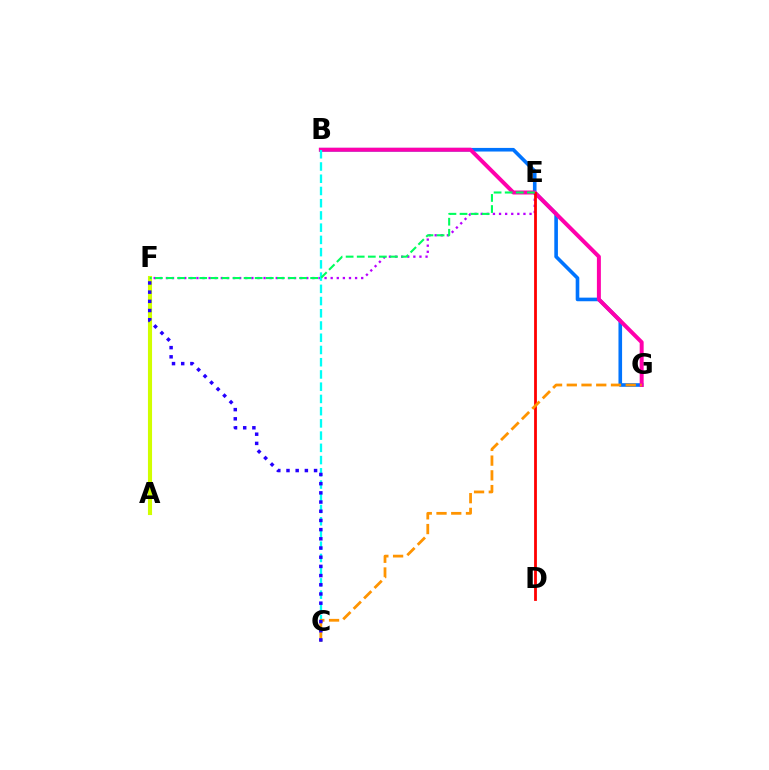{('B', 'G'): [{'color': '#0074ff', 'line_style': 'solid', 'thickness': 2.6}, {'color': '#ff00ac', 'line_style': 'solid', 'thickness': 2.86}], ('E', 'F'): [{'color': '#b900ff', 'line_style': 'dotted', 'thickness': 1.66}, {'color': '#00ff5c', 'line_style': 'dashed', 'thickness': 1.51}], ('D', 'E'): [{'color': '#ff0000', 'line_style': 'solid', 'thickness': 2.01}], ('B', 'C'): [{'color': '#00fff6', 'line_style': 'dashed', 'thickness': 1.66}], ('A', 'F'): [{'color': '#3dff00', 'line_style': 'solid', 'thickness': 1.76}, {'color': '#d1ff00', 'line_style': 'solid', 'thickness': 2.96}], ('C', 'G'): [{'color': '#ff9400', 'line_style': 'dashed', 'thickness': 2.0}], ('C', 'F'): [{'color': '#2500ff', 'line_style': 'dotted', 'thickness': 2.5}]}